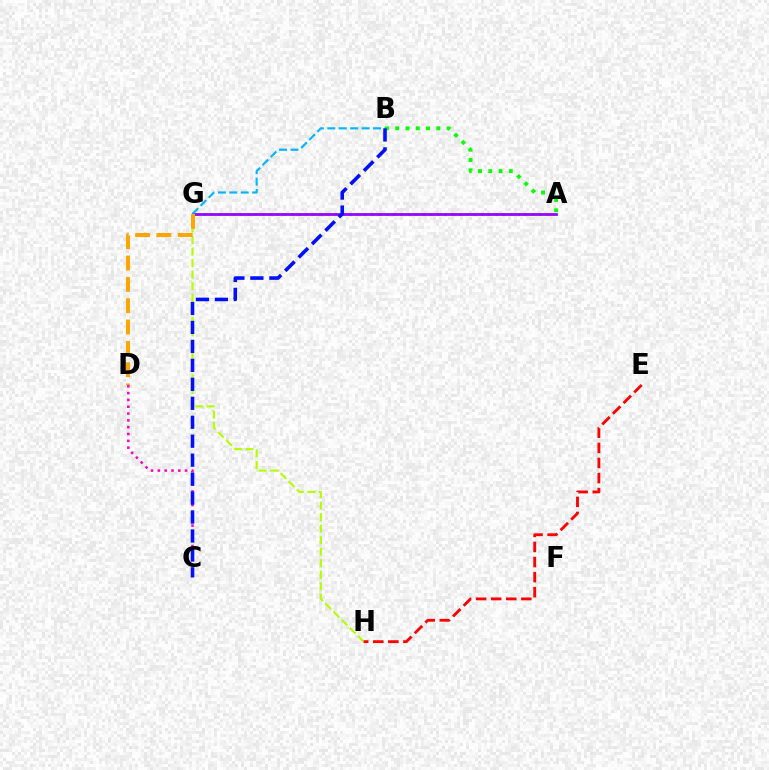{('G', 'H'): [{'color': '#b3ff00', 'line_style': 'dashed', 'thickness': 1.57}], ('A', 'G'): [{'color': '#00ff9d', 'line_style': 'dotted', 'thickness': 1.98}, {'color': '#9b00ff', 'line_style': 'solid', 'thickness': 1.97}], ('E', 'H'): [{'color': '#ff0000', 'line_style': 'dashed', 'thickness': 2.05}], ('A', 'B'): [{'color': '#08ff00', 'line_style': 'dotted', 'thickness': 2.79}], ('B', 'G'): [{'color': '#00b5ff', 'line_style': 'dashed', 'thickness': 1.55}], ('C', 'D'): [{'color': '#ff00bd', 'line_style': 'dotted', 'thickness': 1.85}], ('D', 'G'): [{'color': '#ffa500', 'line_style': 'dashed', 'thickness': 2.9}], ('B', 'C'): [{'color': '#0010ff', 'line_style': 'dashed', 'thickness': 2.58}]}